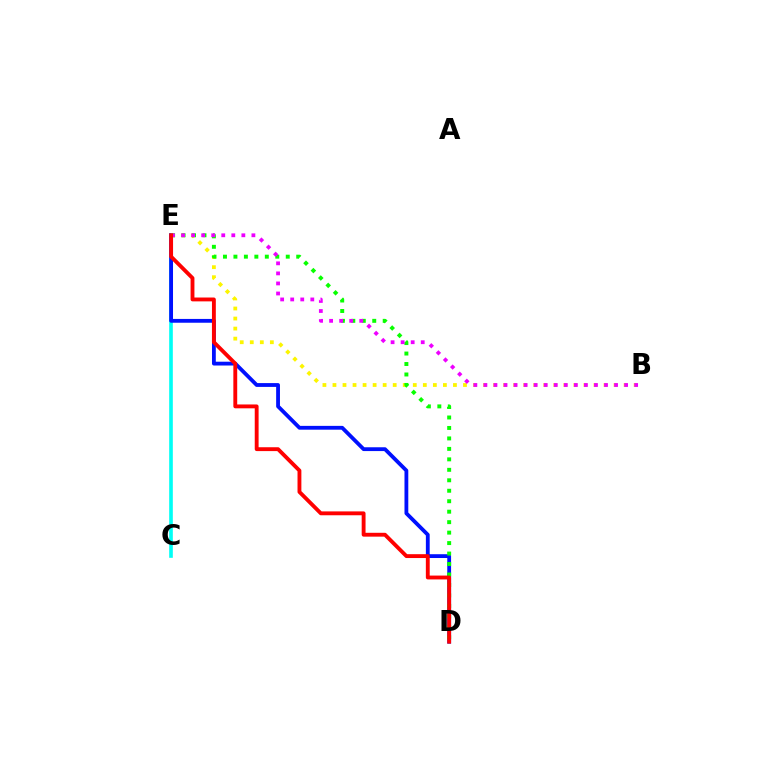{('C', 'E'): [{'color': '#00fff6', 'line_style': 'solid', 'thickness': 2.62}], ('D', 'E'): [{'color': '#0010ff', 'line_style': 'solid', 'thickness': 2.74}, {'color': '#08ff00', 'line_style': 'dotted', 'thickness': 2.84}, {'color': '#ff0000', 'line_style': 'solid', 'thickness': 2.78}], ('B', 'E'): [{'color': '#fcf500', 'line_style': 'dotted', 'thickness': 2.73}, {'color': '#ee00ff', 'line_style': 'dotted', 'thickness': 2.73}]}